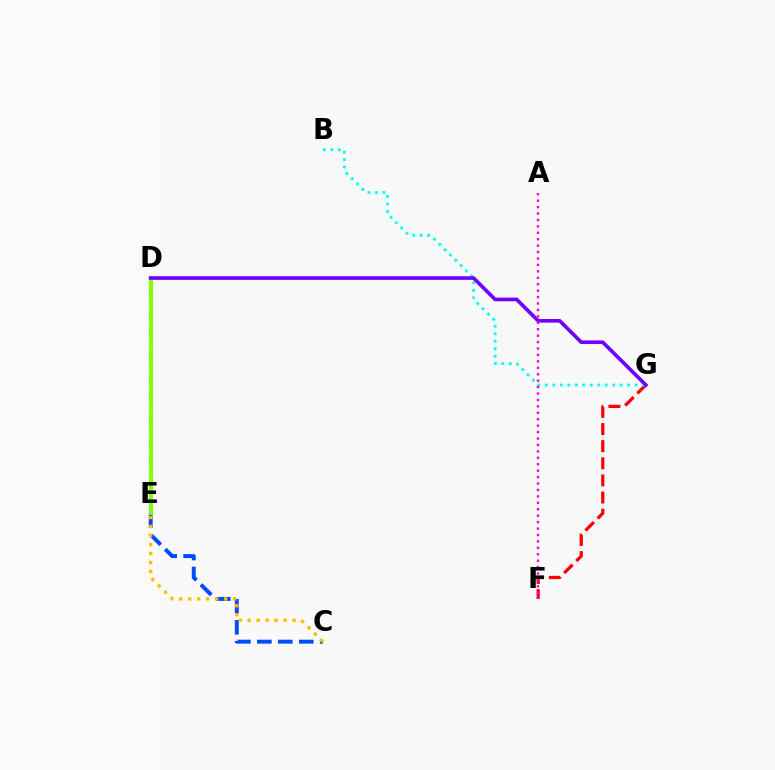{('C', 'E'): [{'color': '#004bff', 'line_style': 'dashed', 'thickness': 2.85}, {'color': '#ffbd00', 'line_style': 'dotted', 'thickness': 2.44}], ('F', 'G'): [{'color': '#ff0000', 'line_style': 'dashed', 'thickness': 2.33}], ('B', 'G'): [{'color': '#00fff6', 'line_style': 'dotted', 'thickness': 2.03}], ('D', 'E'): [{'color': '#00ff39', 'line_style': 'dashed', 'thickness': 2.9}, {'color': '#84ff00', 'line_style': 'solid', 'thickness': 2.81}], ('D', 'G'): [{'color': '#7200ff', 'line_style': 'solid', 'thickness': 2.64}], ('A', 'F'): [{'color': '#ff00cf', 'line_style': 'dotted', 'thickness': 1.75}]}